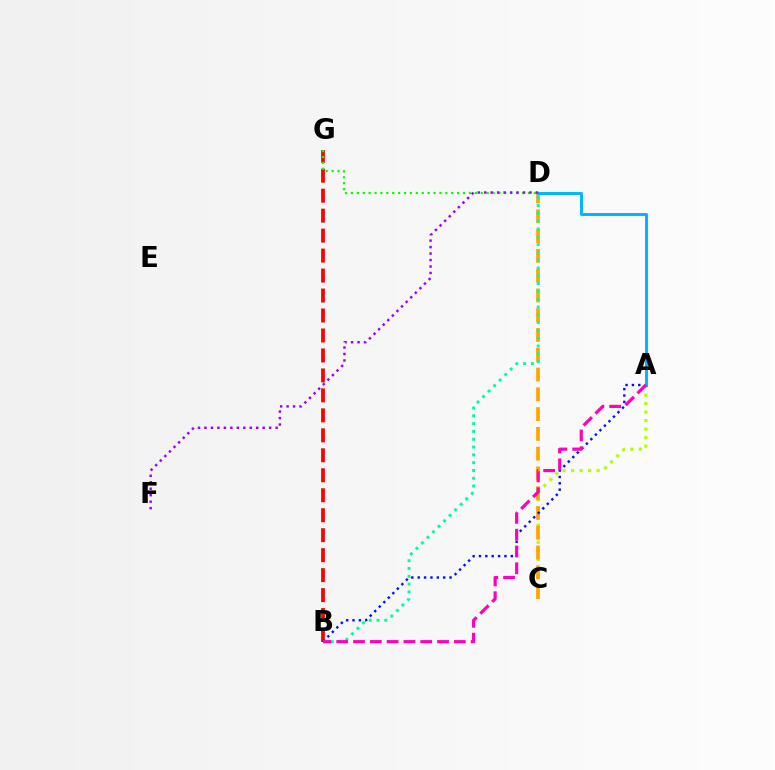{('B', 'G'): [{'color': '#ff0000', 'line_style': 'dashed', 'thickness': 2.71}], ('A', 'C'): [{'color': '#b3ff00', 'line_style': 'dotted', 'thickness': 2.31}], ('C', 'D'): [{'color': '#ffa500', 'line_style': 'dashed', 'thickness': 2.69}], ('D', 'G'): [{'color': '#08ff00', 'line_style': 'dotted', 'thickness': 1.6}], ('A', 'B'): [{'color': '#0010ff', 'line_style': 'dotted', 'thickness': 1.73}, {'color': '#ff00bd', 'line_style': 'dashed', 'thickness': 2.28}], ('A', 'D'): [{'color': '#00b5ff', 'line_style': 'solid', 'thickness': 2.14}], ('D', 'F'): [{'color': '#9b00ff', 'line_style': 'dotted', 'thickness': 1.76}], ('B', 'D'): [{'color': '#00ff9d', 'line_style': 'dotted', 'thickness': 2.12}]}